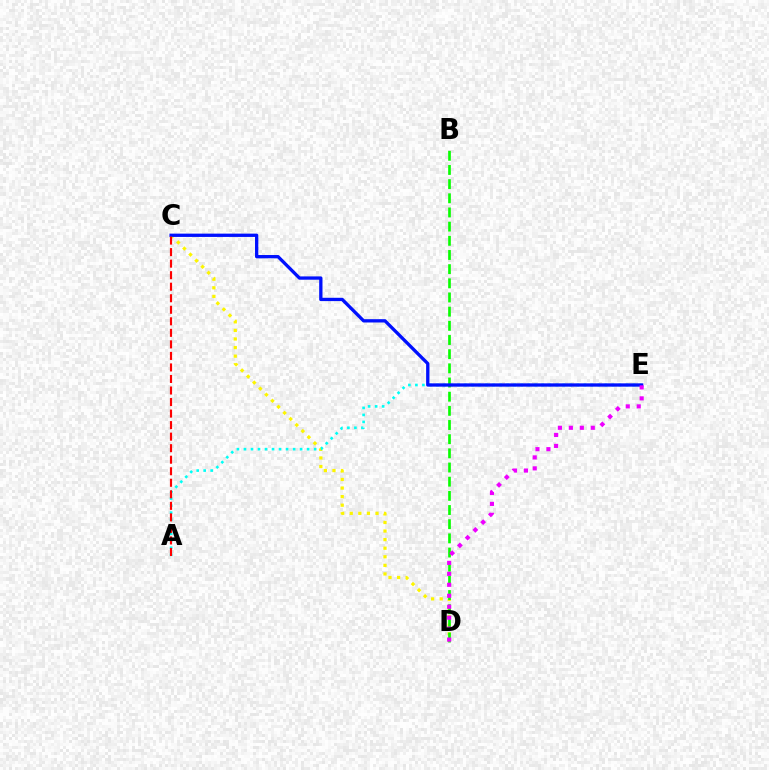{('C', 'D'): [{'color': '#fcf500', 'line_style': 'dotted', 'thickness': 2.33}], ('A', 'E'): [{'color': '#00fff6', 'line_style': 'dotted', 'thickness': 1.91}], ('B', 'D'): [{'color': '#08ff00', 'line_style': 'dashed', 'thickness': 1.92}], ('C', 'E'): [{'color': '#0010ff', 'line_style': 'solid', 'thickness': 2.38}], ('A', 'C'): [{'color': '#ff0000', 'line_style': 'dashed', 'thickness': 1.57}], ('D', 'E'): [{'color': '#ee00ff', 'line_style': 'dotted', 'thickness': 2.98}]}